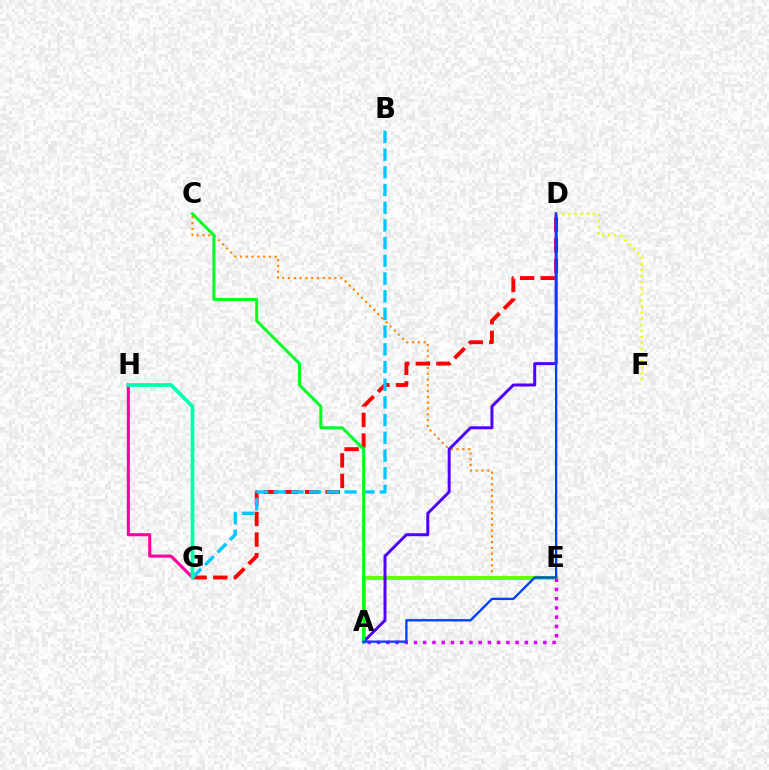{('C', 'E'): [{'color': '#ff8800', 'line_style': 'dotted', 'thickness': 1.57}], ('A', 'E'): [{'color': '#66ff00', 'line_style': 'solid', 'thickness': 2.88}, {'color': '#d600ff', 'line_style': 'dotted', 'thickness': 2.51}], ('D', 'G'): [{'color': '#ff0000', 'line_style': 'dashed', 'thickness': 2.8}], ('B', 'G'): [{'color': '#00c7ff', 'line_style': 'dashed', 'thickness': 2.4}], ('A', 'D'): [{'color': '#4f00ff', 'line_style': 'solid', 'thickness': 2.13}, {'color': '#003fff', 'line_style': 'solid', 'thickness': 1.67}], ('A', 'C'): [{'color': '#00ff27', 'line_style': 'solid', 'thickness': 2.16}], ('G', 'H'): [{'color': '#ff00a0', 'line_style': 'solid', 'thickness': 2.23}, {'color': '#00ffaf', 'line_style': 'solid', 'thickness': 2.68}], ('D', 'F'): [{'color': '#eeff00', 'line_style': 'dotted', 'thickness': 1.65}]}